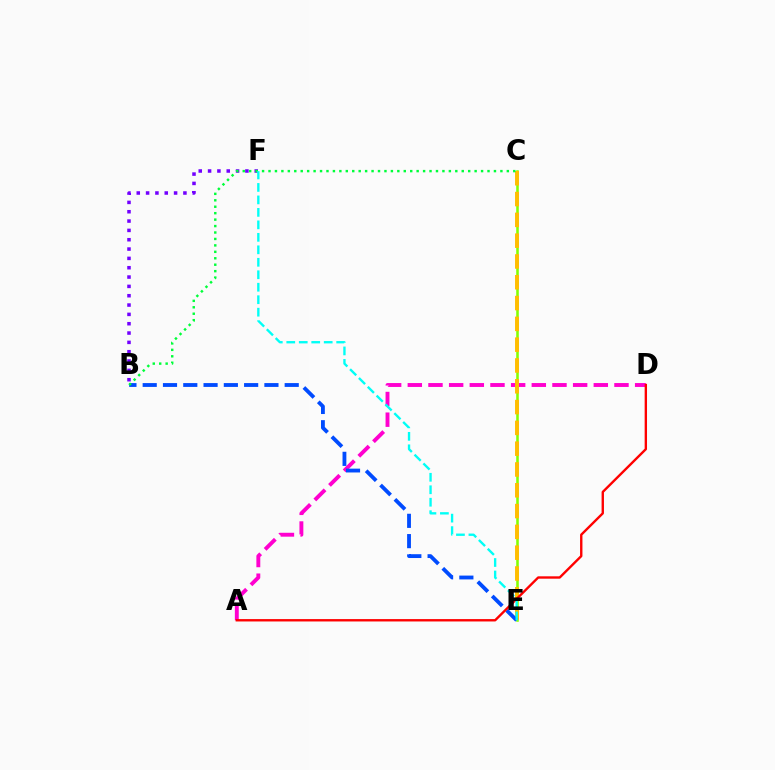{('A', 'D'): [{'color': '#ff00cf', 'line_style': 'dashed', 'thickness': 2.81}, {'color': '#ff0000', 'line_style': 'solid', 'thickness': 1.71}], ('B', 'F'): [{'color': '#7200ff', 'line_style': 'dotted', 'thickness': 2.54}], ('C', 'E'): [{'color': '#84ff00', 'line_style': 'solid', 'thickness': 1.84}, {'color': '#ffbd00', 'line_style': 'dashed', 'thickness': 2.83}], ('B', 'E'): [{'color': '#004bff', 'line_style': 'dashed', 'thickness': 2.76}], ('B', 'C'): [{'color': '#00ff39', 'line_style': 'dotted', 'thickness': 1.75}], ('E', 'F'): [{'color': '#00fff6', 'line_style': 'dashed', 'thickness': 1.69}]}